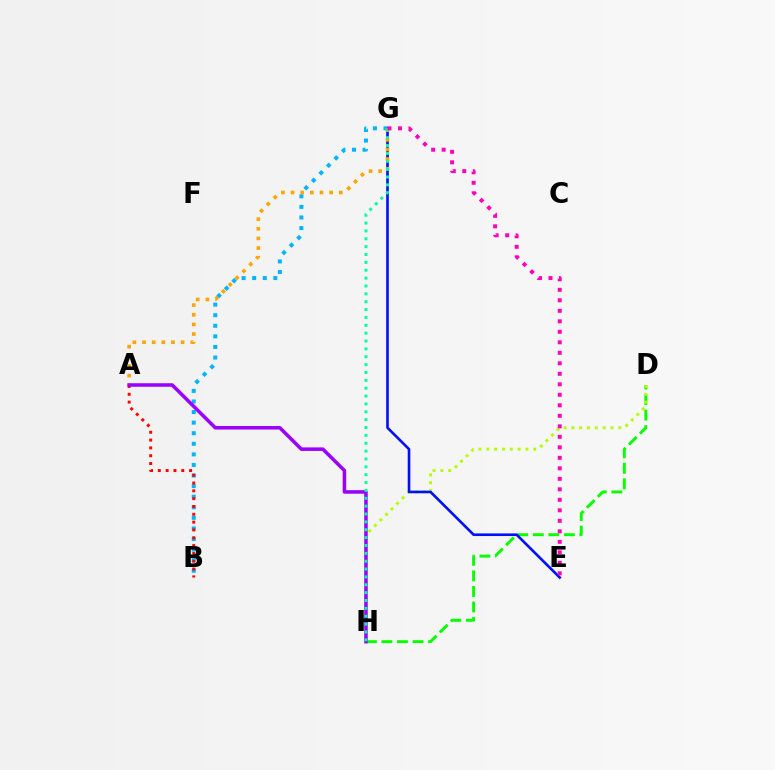{('D', 'H'): [{'color': '#08ff00', 'line_style': 'dashed', 'thickness': 2.11}, {'color': '#b3ff00', 'line_style': 'dotted', 'thickness': 2.13}], ('E', 'G'): [{'color': '#0010ff', 'line_style': 'solid', 'thickness': 1.89}, {'color': '#ff00bd', 'line_style': 'dotted', 'thickness': 2.85}], ('B', 'G'): [{'color': '#00b5ff', 'line_style': 'dotted', 'thickness': 2.87}], ('A', 'G'): [{'color': '#ffa500', 'line_style': 'dotted', 'thickness': 2.62}], ('A', 'B'): [{'color': '#ff0000', 'line_style': 'dotted', 'thickness': 2.12}], ('A', 'H'): [{'color': '#9b00ff', 'line_style': 'solid', 'thickness': 2.54}], ('G', 'H'): [{'color': '#00ff9d', 'line_style': 'dotted', 'thickness': 2.14}]}